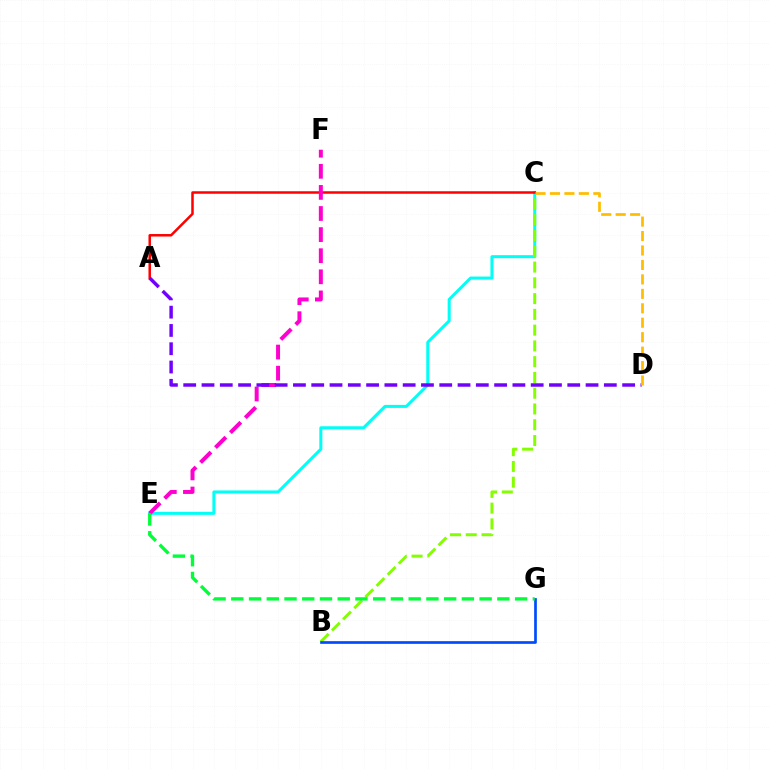{('C', 'E'): [{'color': '#00fff6', 'line_style': 'solid', 'thickness': 2.17}], ('B', 'C'): [{'color': '#84ff00', 'line_style': 'dashed', 'thickness': 2.14}], ('A', 'C'): [{'color': '#ff0000', 'line_style': 'solid', 'thickness': 1.8}], ('B', 'G'): [{'color': '#004bff', 'line_style': 'solid', 'thickness': 1.94}], ('E', 'F'): [{'color': '#ff00cf', 'line_style': 'dashed', 'thickness': 2.87}], ('A', 'D'): [{'color': '#7200ff', 'line_style': 'dashed', 'thickness': 2.48}], ('C', 'D'): [{'color': '#ffbd00', 'line_style': 'dashed', 'thickness': 1.96}], ('E', 'G'): [{'color': '#00ff39', 'line_style': 'dashed', 'thickness': 2.41}]}